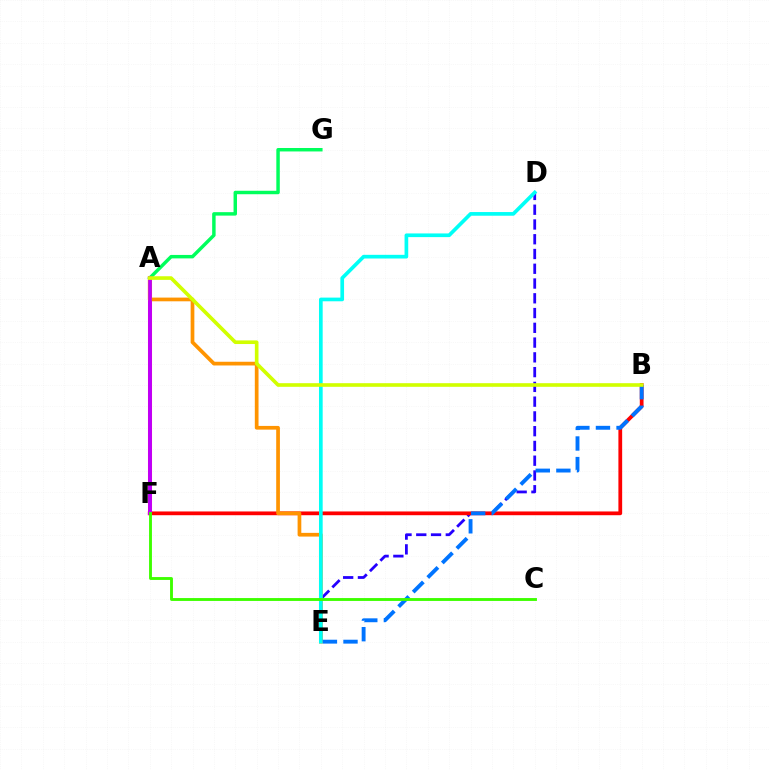{('D', 'E'): [{'color': '#2500ff', 'line_style': 'dashed', 'thickness': 2.01}, {'color': '#00fff6', 'line_style': 'solid', 'thickness': 2.65}], ('B', 'F'): [{'color': '#ff0000', 'line_style': 'solid', 'thickness': 2.7}], ('A', 'F'): [{'color': '#ff00ac', 'line_style': 'solid', 'thickness': 2.91}, {'color': '#b900ff', 'line_style': 'solid', 'thickness': 2.57}], ('A', 'G'): [{'color': '#00ff5c', 'line_style': 'solid', 'thickness': 2.49}], ('A', 'E'): [{'color': '#ff9400', 'line_style': 'solid', 'thickness': 2.67}], ('B', 'E'): [{'color': '#0074ff', 'line_style': 'dashed', 'thickness': 2.8}], ('C', 'F'): [{'color': '#3dff00', 'line_style': 'solid', 'thickness': 2.07}], ('A', 'B'): [{'color': '#d1ff00', 'line_style': 'solid', 'thickness': 2.61}]}